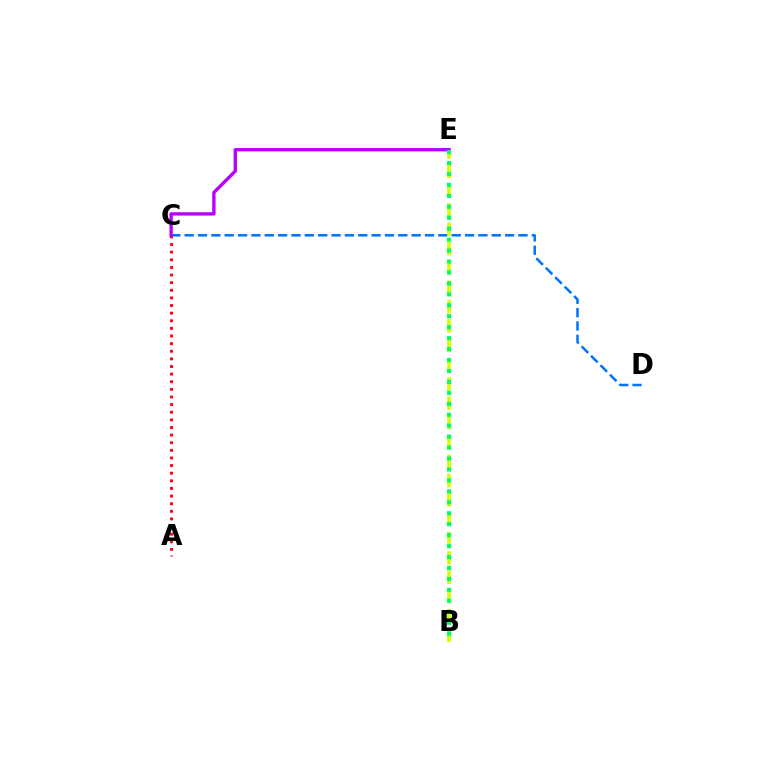{('A', 'C'): [{'color': '#ff0000', 'line_style': 'dotted', 'thickness': 2.07}], ('C', 'D'): [{'color': '#0074ff', 'line_style': 'dashed', 'thickness': 1.81}], ('C', 'E'): [{'color': '#b900ff', 'line_style': 'solid', 'thickness': 2.41}], ('B', 'E'): [{'color': '#d1ff00', 'line_style': 'dashed', 'thickness': 2.63}, {'color': '#00ff5c', 'line_style': 'dotted', 'thickness': 2.97}]}